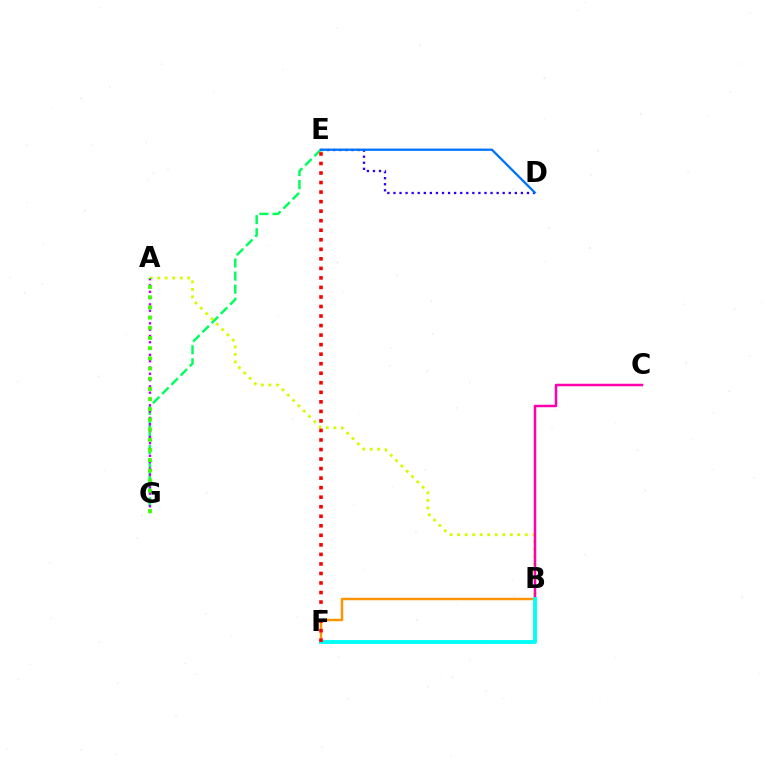{('E', 'G'): [{'color': '#00ff5c', 'line_style': 'dashed', 'thickness': 1.77}], ('A', 'B'): [{'color': '#d1ff00', 'line_style': 'dotted', 'thickness': 2.04}], ('D', 'E'): [{'color': '#2500ff', 'line_style': 'dotted', 'thickness': 1.65}, {'color': '#0074ff', 'line_style': 'solid', 'thickness': 1.66}], ('B', 'F'): [{'color': '#ff9400', 'line_style': 'solid', 'thickness': 1.77}, {'color': '#00fff6', 'line_style': 'solid', 'thickness': 2.77}], ('A', 'G'): [{'color': '#b900ff', 'line_style': 'dotted', 'thickness': 1.71}, {'color': '#3dff00', 'line_style': 'dotted', 'thickness': 2.77}], ('B', 'C'): [{'color': '#ff00ac', 'line_style': 'solid', 'thickness': 1.79}], ('E', 'F'): [{'color': '#ff0000', 'line_style': 'dotted', 'thickness': 2.59}]}